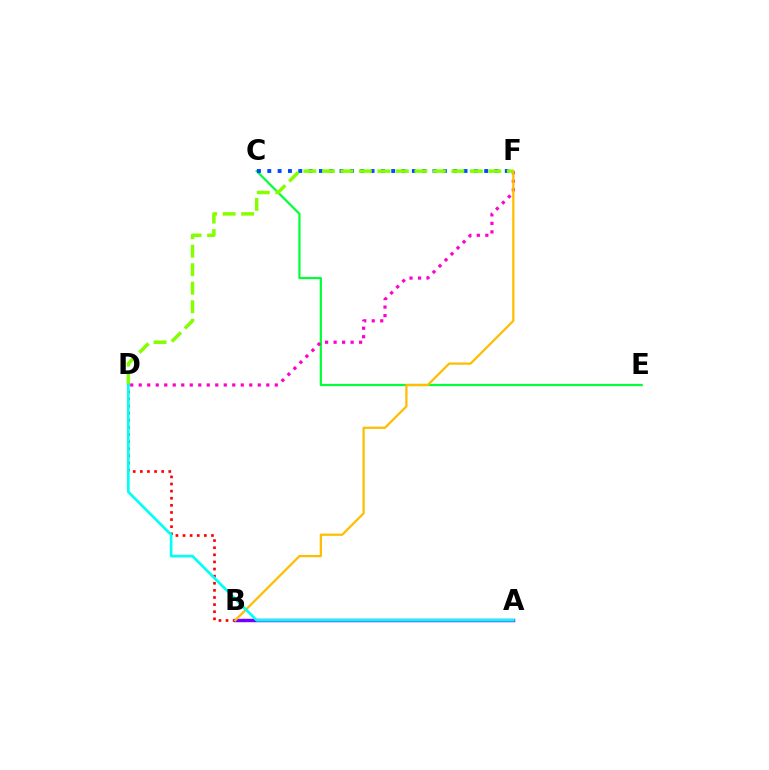{('B', 'D'): [{'color': '#ff0000', 'line_style': 'dotted', 'thickness': 1.93}], ('C', 'E'): [{'color': '#00ff39', 'line_style': 'solid', 'thickness': 1.6}], ('A', 'B'): [{'color': '#7200ff', 'line_style': 'solid', 'thickness': 2.47}], ('C', 'F'): [{'color': '#004bff', 'line_style': 'dotted', 'thickness': 2.81}], ('D', 'F'): [{'color': '#ff00cf', 'line_style': 'dotted', 'thickness': 2.31}, {'color': '#84ff00', 'line_style': 'dashed', 'thickness': 2.51}], ('B', 'F'): [{'color': '#ffbd00', 'line_style': 'solid', 'thickness': 1.62}], ('A', 'D'): [{'color': '#00fff6', 'line_style': 'solid', 'thickness': 1.93}]}